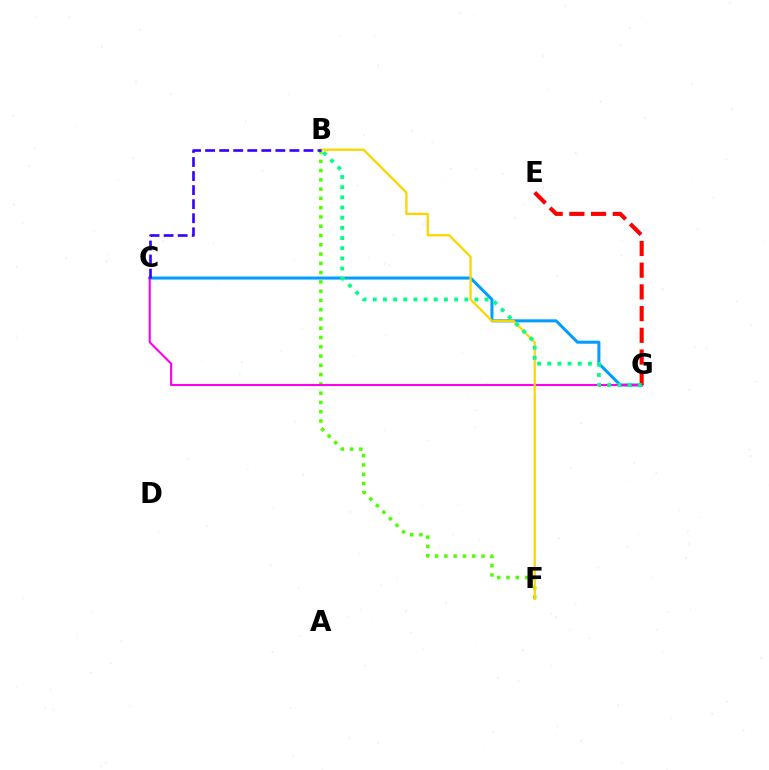{('B', 'F'): [{'color': '#4fff00', 'line_style': 'dotted', 'thickness': 2.52}, {'color': '#ffd500', 'line_style': 'solid', 'thickness': 1.65}], ('C', 'G'): [{'color': '#009eff', 'line_style': 'solid', 'thickness': 2.18}, {'color': '#ff00ed', 'line_style': 'solid', 'thickness': 1.51}], ('E', 'G'): [{'color': '#ff0000', 'line_style': 'dashed', 'thickness': 2.95}], ('B', 'G'): [{'color': '#00ff86', 'line_style': 'dotted', 'thickness': 2.76}], ('B', 'C'): [{'color': '#3700ff', 'line_style': 'dashed', 'thickness': 1.91}]}